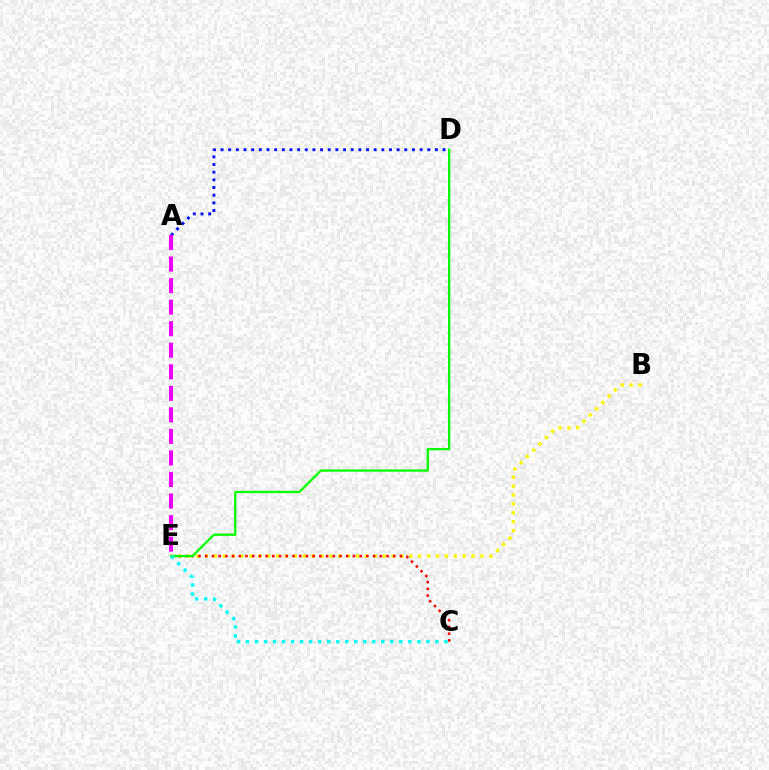{('B', 'E'): [{'color': '#fcf500', 'line_style': 'dotted', 'thickness': 2.41}], ('A', 'D'): [{'color': '#0010ff', 'line_style': 'dotted', 'thickness': 2.08}], ('C', 'E'): [{'color': '#ff0000', 'line_style': 'dotted', 'thickness': 1.82}, {'color': '#00fff6', 'line_style': 'dotted', 'thickness': 2.45}], ('A', 'E'): [{'color': '#ee00ff', 'line_style': 'dashed', 'thickness': 2.93}], ('D', 'E'): [{'color': '#08ff00', 'line_style': 'solid', 'thickness': 1.67}]}